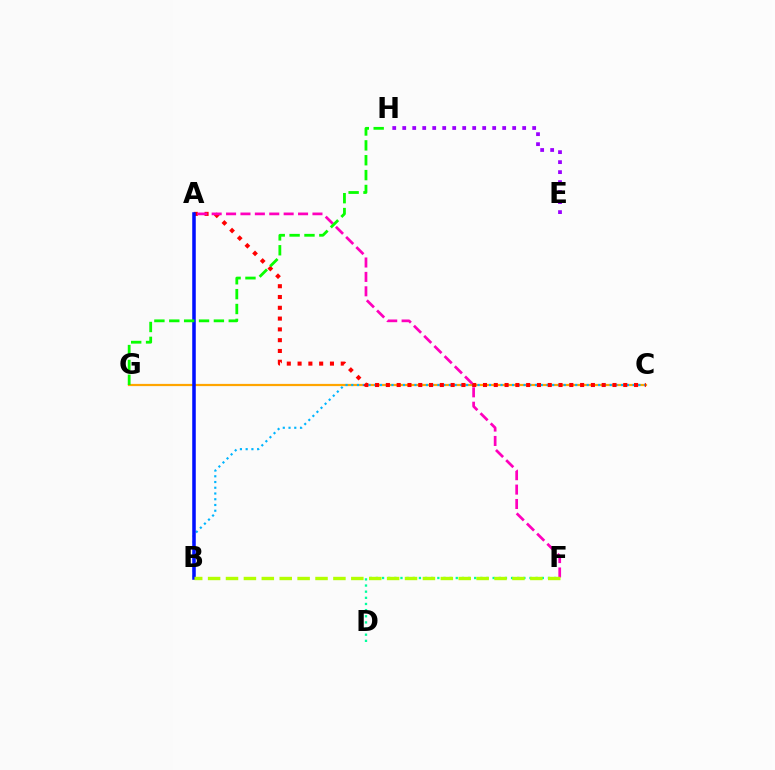{('C', 'G'): [{'color': '#ffa500', 'line_style': 'solid', 'thickness': 1.6}], ('B', 'C'): [{'color': '#00b5ff', 'line_style': 'dotted', 'thickness': 1.56}], ('A', 'C'): [{'color': '#ff0000', 'line_style': 'dotted', 'thickness': 2.93}], ('A', 'F'): [{'color': '#ff00bd', 'line_style': 'dashed', 'thickness': 1.96}], ('A', 'B'): [{'color': '#0010ff', 'line_style': 'solid', 'thickness': 2.54}], ('D', 'F'): [{'color': '#00ff9d', 'line_style': 'dotted', 'thickness': 1.67}], ('G', 'H'): [{'color': '#08ff00', 'line_style': 'dashed', 'thickness': 2.02}], ('B', 'F'): [{'color': '#b3ff00', 'line_style': 'dashed', 'thickness': 2.43}], ('E', 'H'): [{'color': '#9b00ff', 'line_style': 'dotted', 'thickness': 2.72}]}